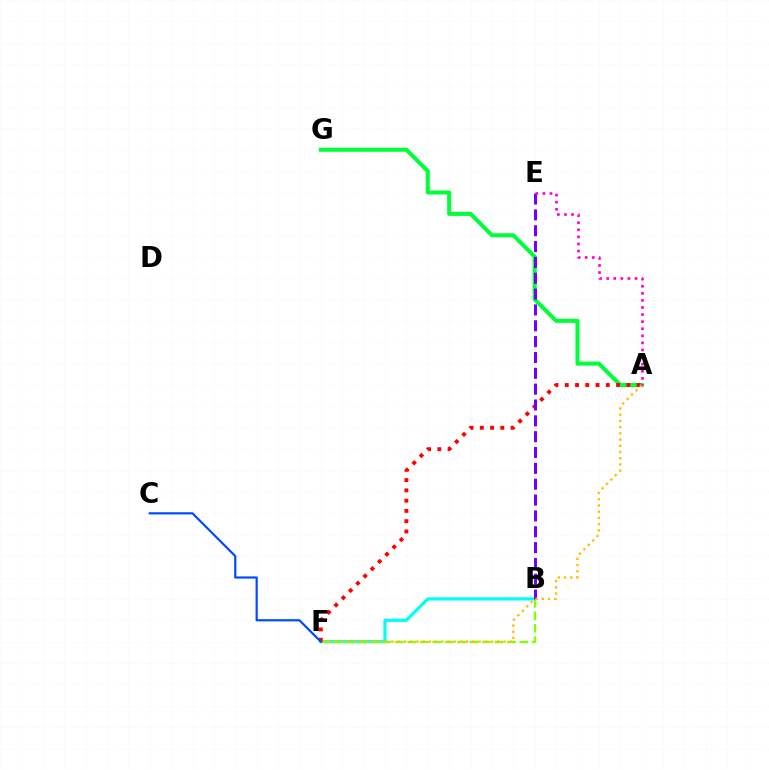{('B', 'F'): [{'color': '#00fff6', 'line_style': 'solid', 'thickness': 2.32}, {'color': '#84ff00', 'line_style': 'dashed', 'thickness': 1.69}], ('A', 'G'): [{'color': '#00ff39', 'line_style': 'solid', 'thickness': 2.9}], ('A', 'F'): [{'color': '#ff0000', 'line_style': 'dotted', 'thickness': 2.79}, {'color': '#ffbd00', 'line_style': 'dotted', 'thickness': 1.69}], ('C', 'F'): [{'color': '#004bff', 'line_style': 'solid', 'thickness': 1.59}], ('B', 'E'): [{'color': '#7200ff', 'line_style': 'dashed', 'thickness': 2.15}], ('A', 'E'): [{'color': '#ff00cf', 'line_style': 'dotted', 'thickness': 1.93}]}